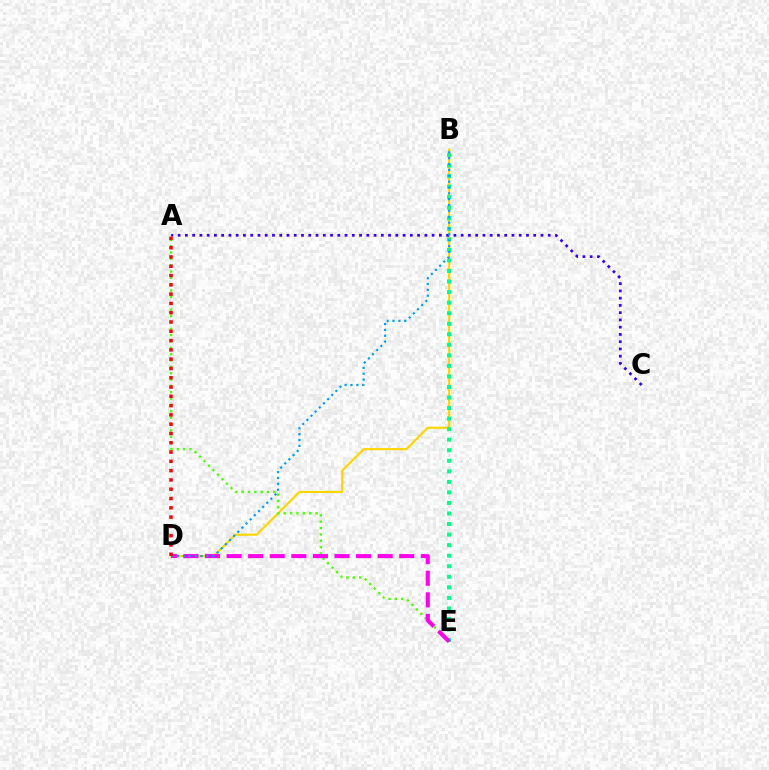{('B', 'D'): [{'color': '#ffd500', 'line_style': 'solid', 'thickness': 1.56}, {'color': '#009eff', 'line_style': 'dotted', 'thickness': 1.59}], ('A', 'E'): [{'color': '#4fff00', 'line_style': 'dotted', 'thickness': 1.73}], ('A', 'C'): [{'color': '#3700ff', 'line_style': 'dotted', 'thickness': 1.97}], ('B', 'E'): [{'color': '#00ff86', 'line_style': 'dotted', 'thickness': 2.86}], ('D', 'E'): [{'color': '#ff00ed', 'line_style': 'dashed', 'thickness': 2.93}], ('A', 'D'): [{'color': '#ff0000', 'line_style': 'dotted', 'thickness': 2.52}]}